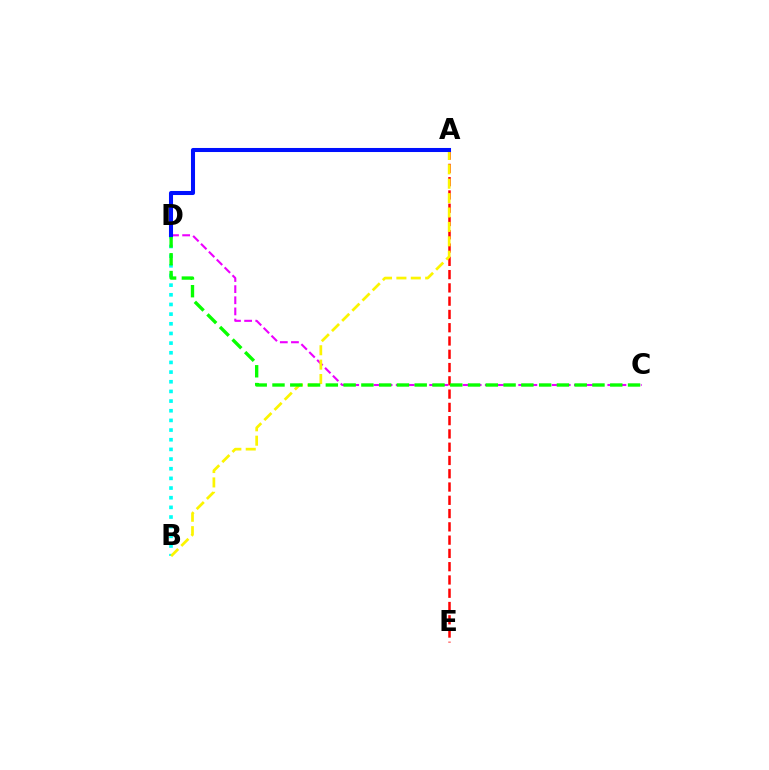{('A', 'E'): [{'color': '#ff0000', 'line_style': 'dashed', 'thickness': 1.8}], ('C', 'D'): [{'color': '#ee00ff', 'line_style': 'dashed', 'thickness': 1.51}, {'color': '#08ff00', 'line_style': 'dashed', 'thickness': 2.41}], ('B', 'D'): [{'color': '#00fff6', 'line_style': 'dotted', 'thickness': 2.63}], ('A', 'B'): [{'color': '#fcf500', 'line_style': 'dashed', 'thickness': 1.96}], ('A', 'D'): [{'color': '#0010ff', 'line_style': 'solid', 'thickness': 2.92}]}